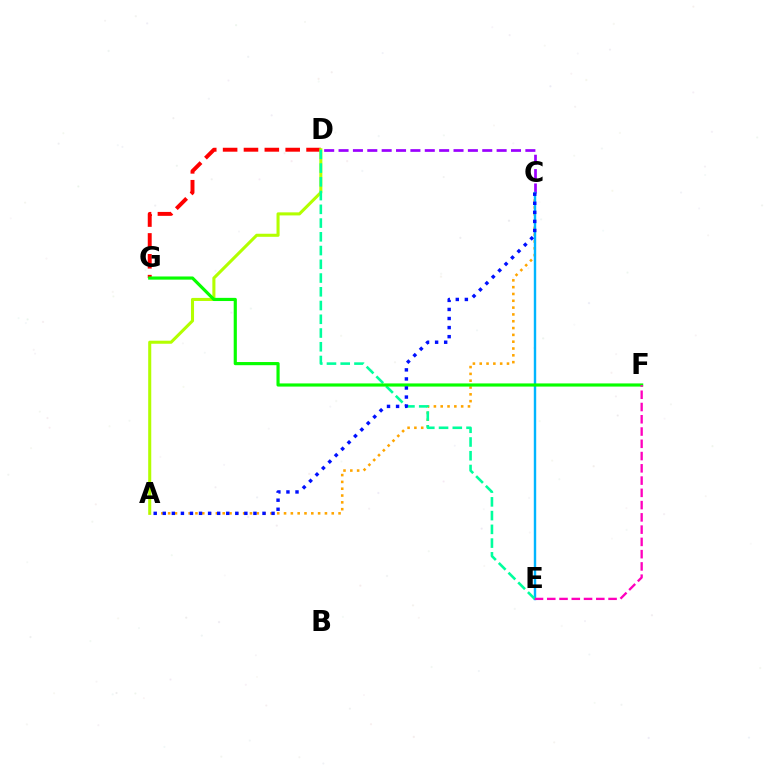{('D', 'G'): [{'color': '#ff0000', 'line_style': 'dashed', 'thickness': 2.83}], ('A', 'D'): [{'color': '#b3ff00', 'line_style': 'solid', 'thickness': 2.21}], ('C', 'D'): [{'color': '#9b00ff', 'line_style': 'dashed', 'thickness': 1.95}], ('A', 'C'): [{'color': '#ffa500', 'line_style': 'dotted', 'thickness': 1.85}, {'color': '#0010ff', 'line_style': 'dotted', 'thickness': 2.46}], ('C', 'E'): [{'color': '#00b5ff', 'line_style': 'solid', 'thickness': 1.74}], ('D', 'E'): [{'color': '#00ff9d', 'line_style': 'dashed', 'thickness': 1.87}], ('F', 'G'): [{'color': '#08ff00', 'line_style': 'solid', 'thickness': 2.28}], ('E', 'F'): [{'color': '#ff00bd', 'line_style': 'dashed', 'thickness': 1.67}]}